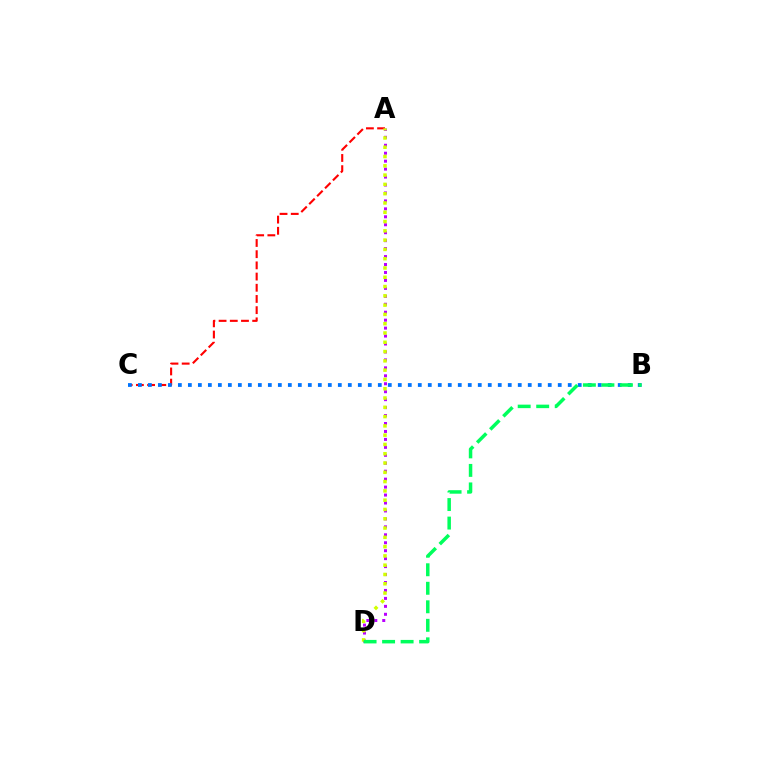{('A', 'C'): [{'color': '#ff0000', 'line_style': 'dashed', 'thickness': 1.52}], ('B', 'C'): [{'color': '#0074ff', 'line_style': 'dotted', 'thickness': 2.72}], ('A', 'D'): [{'color': '#b900ff', 'line_style': 'dotted', 'thickness': 2.16}, {'color': '#d1ff00', 'line_style': 'dotted', 'thickness': 2.52}], ('B', 'D'): [{'color': '#00ff5c', 'line_style': 'dashed', 'thickness': 2.52}]}